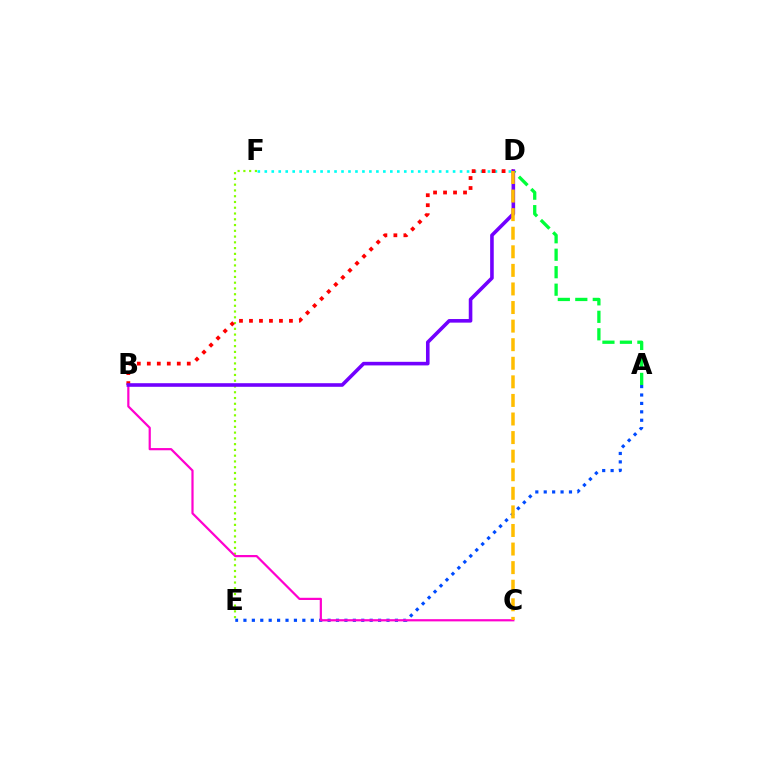{('A', 'E'): [{'color': '#004bff', 'line_style': 'dotted', 'thickness': 2.29}], ('D', 'F'): [{'color': '#00fff6', 'line_style': 'dotted', 'thickness': 1.89}], ('E', 'F'): [{'color': '#84ff00', 'line_style': 'dotted', 'thickness': 1.57}], ('A', 'D'): [{'color': '#00ff39', 'line_style': 'dashed', 'thickness': 2.37}], ('B', 'D'): [{'color': '#ff0000', 'line_style': 'dotted', 'thickness': 2.71}, {'color': '#7200ff', 'line_style': 'solid', 'thickness': 2.59}], ('B', 'C'): [{'color': '#ff00cf', 'line_style': 'solid', 'thickness': 1.59}], ('C', 'D'): [{'color': '#ffbd00', 'line_style': 'dashed', 'thickness': 2.52}]}